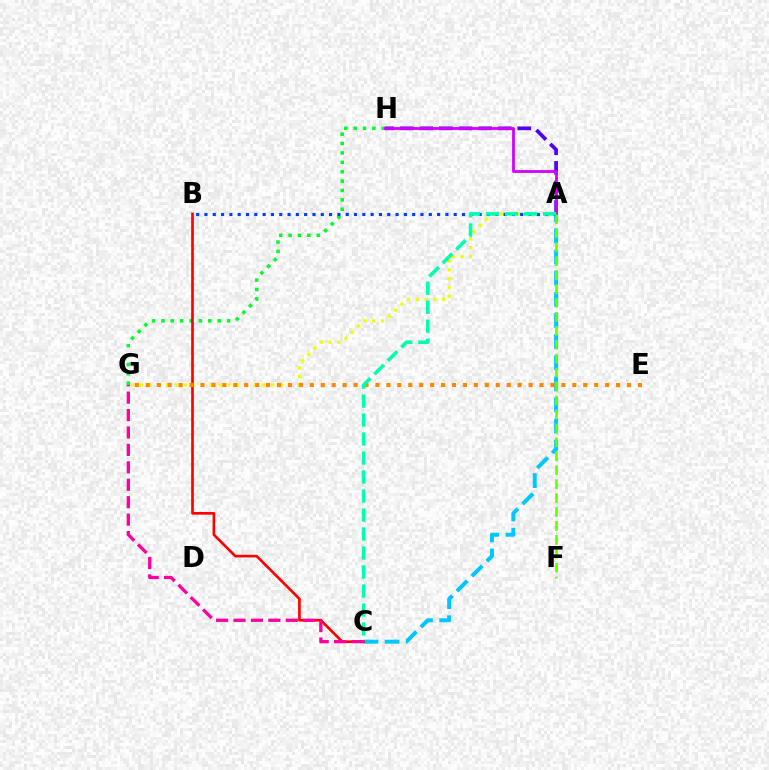{('A', 'C'): [{'color': '#00c7ff', 'line_style': 'dashed', 'thickness': 2.87}, {'color': '#00ffaf', 'line_style': 'dashed', 'thickness': 2.58}], ('A', 'H'): [{'color': '#4f00ff', 'line_style': 'dashed', 'thickness': 2.66}, {'color': '#d600ff', 'line_style': 'solid', 'thickness': 2.02}], ('G', 'H'): [{'color': '#00ff27', 'line_style': 'dotted', 'thickness': 2.55}], ('A', 'G'): [{'color': '#eeff00', 'line_style': 'dotted', 'thickness': 2.38}], ('A', 'B'): [{'color': '#003fff', 'line_style': 'dotted', 'thickness': 2.26}], ('B', 'C'): [{'color': '#ff0000', 'line_style': 'solid', 'thickness': 1.91}], ('E', 'G'): [{'color': '#ff8800', 'line_style': 'dotted', 'thickness': 2.97}], ('A', 'F'): [{'color': '#66ff00', 'line_style': 'dashed', 'thickness': 1.89}], ('C', 'G'): [{'color': '#ff00a0', 'line_style': 'dashed', 'thickness': 2.37}]}